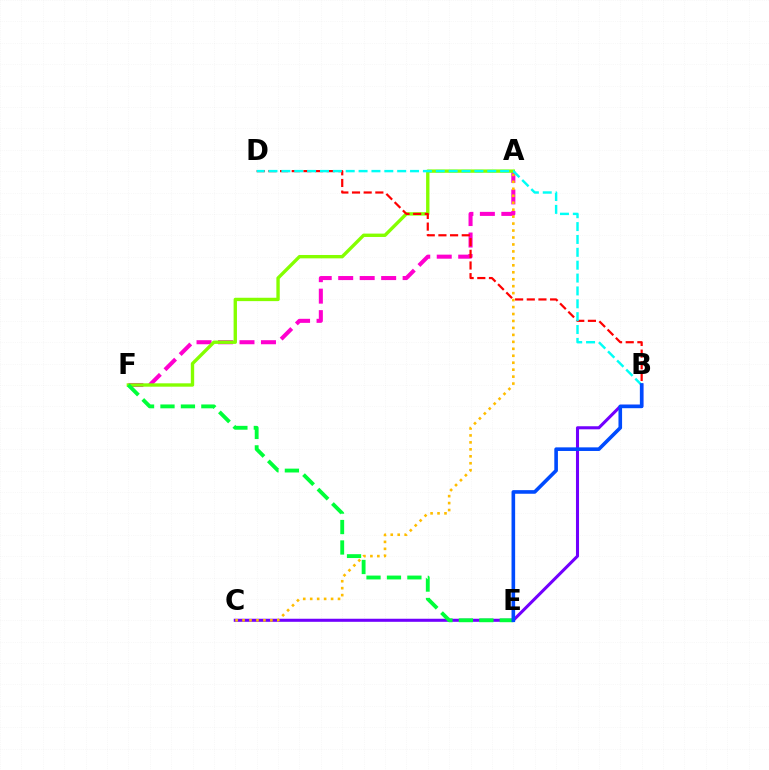{('A', 'F'): [{'color': '#ff00cf', 'line_style': 'dashed', 'thickness': 2.92}, {'color': '#84ff00', 'line_style': 'solid', 'thickness': 2.42}], ('B', 'C'): [{'color': '#7200ff', 'line_style': 'solid', 'thickness': 2.2}], ('E', 'F'): [{'color': '#00ff39', 'line_style': 'dashed', 'thickness': 2.78}], ('B', 'D'): [{'color': '#ff0000', 'line_style': 'dashed', 'thickness': 1.58}, {'color': '#00fff6', 'line_style': 'dashed', 'thickness': 1.75}], ('A', 'C'): [{'color': '#ffbd00', 'line_style': 'dotted', 'thickness': 1.89}], ('B', 'E'): [{'color': '#004bff', 'line_style': 'solid', 'thickness': 2.6}]}